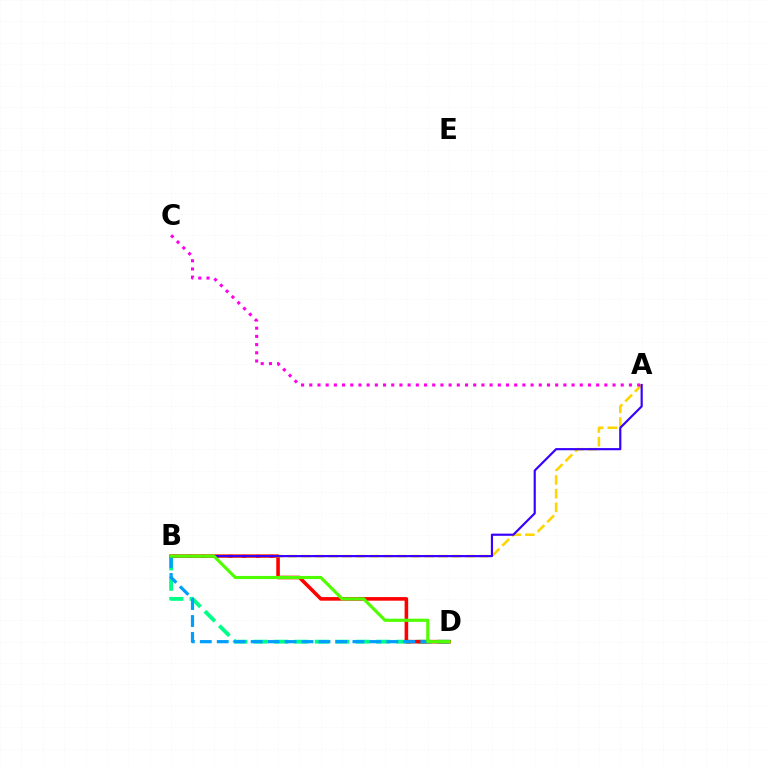{('B', 'D'): [{'color': '#00ff86', 'line_style': 'dashed', 'thickness': 2.77}, {'color': '#ff0000', 'line_style': 'solid', 'thickness': 2.58}, {'color': '#009eff', 'line_style': 'dashed', 'thickness': 2.3}, {'color': '#4fff00', 'line_style': 'solid', 'thickness': 2.26}], ('A', 'B'): [{'color': '#ffd500', 'line_style': 'dashed', 'thickness': 1.86}, {'color': '#3700ff', 'line_style': 'solid', 'thickness': 1.56}], ('A', 'C'): [{'color': '#ff00ed', 'line_style': 'dotted', 'thickness': 2.23}]}